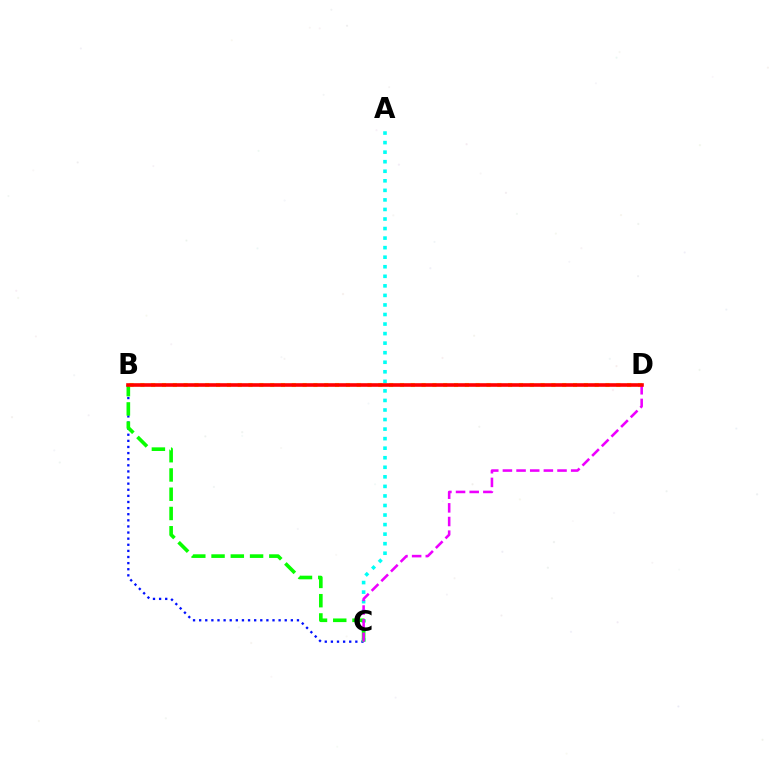{('B', 'C'): [{'color': '#0010ff', 'line_style': 'dotted', 'thickness': 1.66}, {'color': '#08ff00', 'line_style': 'dashed', 'thickness': 2.62}], ('A', 'C'): [{'color': '#00fff6', 'line_style': 'dotted', 'thickness': 2.59}], ('B', 'D'): [{'color': '#fcf500', 'line_style': 'dotted', 'thickness': 2.94}, {'color': '#ff0000', 'line_style': 'solid', 'thickness': 2.6}], ('C', 'D'): [{'color': '#ee00ff', 'line_style': 'dashed', 'thickness': 1.85}]}